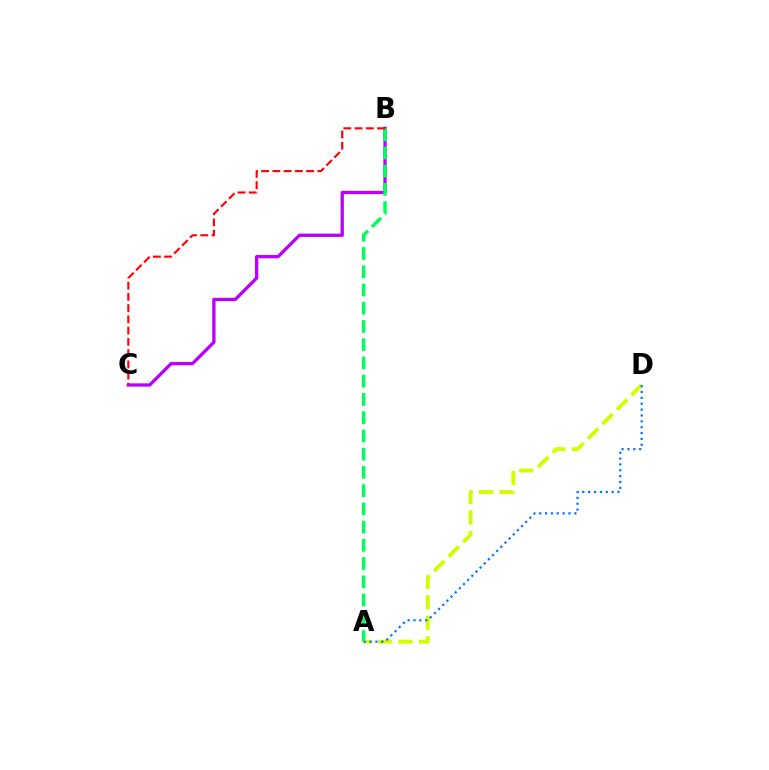{('B', 'C'): [{'color': '#b900ff', 'line_style': 'solid', 'thickness': 2.37}, {'color': '#ff0000', 'line_style': 'dashed', 'thickness': 1.53}], ('A', 'B'): [{'color': '#00ff5c', 'line_style': 'dashed', 'thickness': 2.48}], ('A', 'D'): [{'color': '#d1ff00', 'line_style': 'dashed', 'thickness': 2.79}, {'color': '#0074ff', 'line_style': 'dotted', 'thickness': 1.59}]}